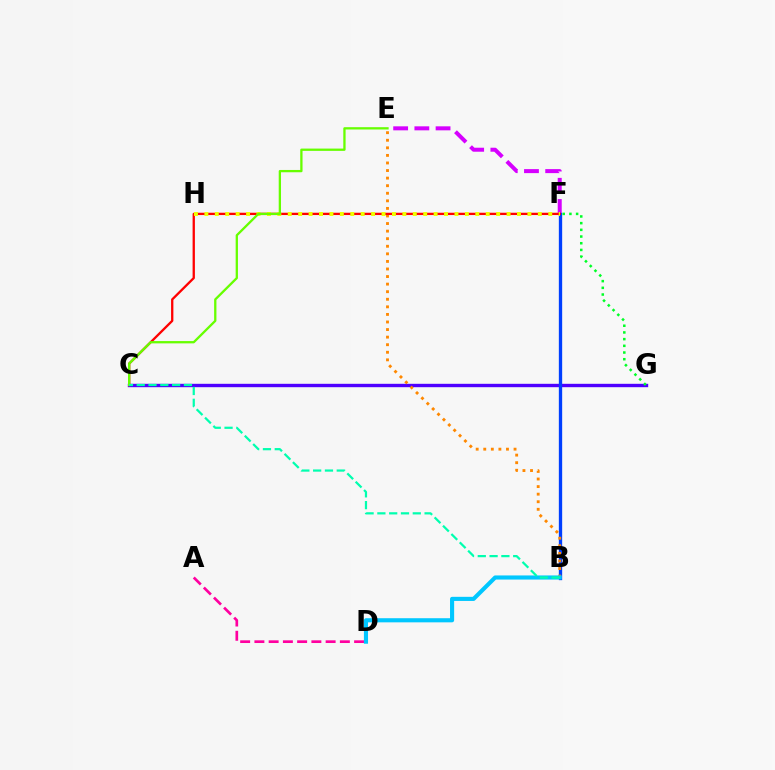{('A', 'D'): [{'color': '#ff00a0', 'line_style': 'dashed', 'thickness': 1.94}], ('C', 'G'): [{'color': '#4f00ff', 'line_style': 'solid', 'thickness': 2.44}], ('E', 'F'): [{'color': '#d600ff', 'line_style': 'dashed', 'thickness': 2.88}], ('B', 'F'): [{'color': '#003fff', 'line_style': 'solid', 'thickness': 2.39}], ('B', 'E'): [{'color': '#ff8800', 'line_style': 'dotted', 'thickness': 2.06}], ('C', 'F'): [{'color': '#ff0000', 'line_style': 'solid', 'thickness': 1.66}], ('F', 'H'): [{'color': '#eeff00', 'line_style': 'dotted', 'thickness': 2.83}], ('C', 'E'): [{'color': '#66ff00', 'line_style': 'solid', 'thickness': 1.65}], ('B', 'D'): [{'color': '#00c7ff', 'line_style': 'solid', 'thickness': 2.96}], ('B', 'C'): [{'color': '#00ffaf', 'line_style': 'dashed', 'thickness': 1.6}], ('F', 'G'): [{'color': '#00ff27', 'line_style': 'dotted', 'thickness': 1.82}]}